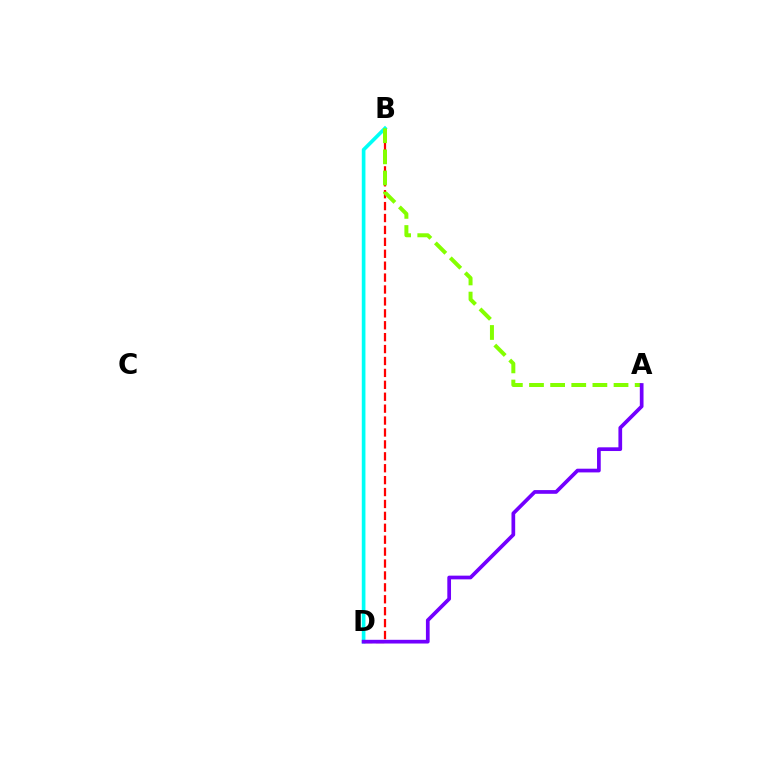{('B', 'D'): [{'color': '#ff0000', 'line_style': 'dashed', 'thickness': 1.62}, {'color': '#00fff6', 'line_style': 'solid', 'thickness': 2.63}], ('A', 'B'): [{'color': '#84ff00', 'line_style': 'dashed', 'thickness': 2.87}], ('A', 'D'): [{'color': '#7200ff', 'line_style': 'solid', 'thickness': 2.67}]}